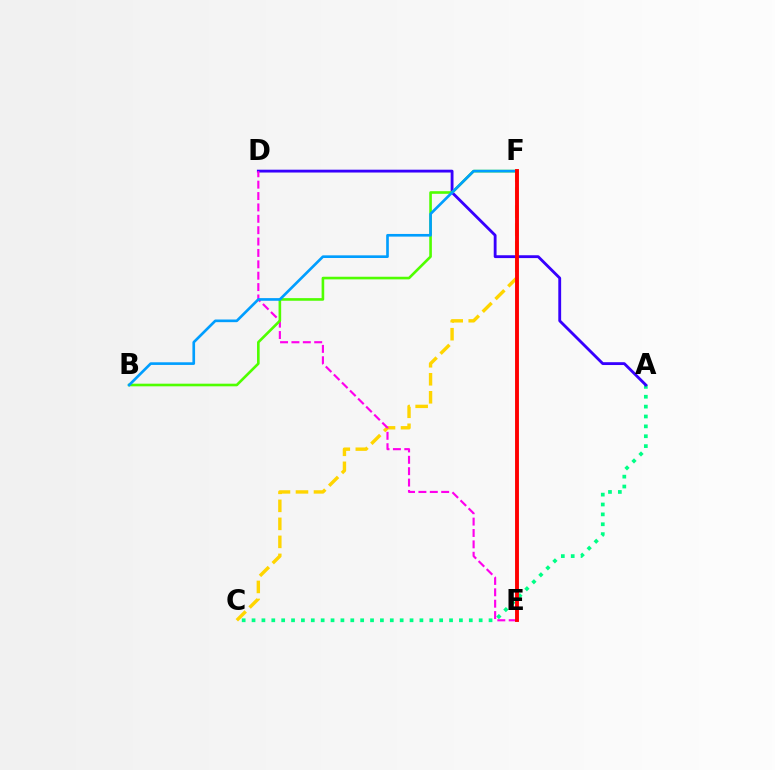{('A', 'C'): [{'color': '#00ff86', 'line_style': 'dotted', 'thickness': 2.68}], ('A', 'D'): [{'color': '#3700ff', 'line_style': 'solid', 'thickness': 2.04}], ('C', 'F'): [{'color': '#ffd500', 'line_style': 'dashed', 'thickness': 2.45}], ('D', 'E'): [{'color': '#ff00ed', 'line_style': 'dashed', 'thickness': 1.55}], ('B', 'F'): [{'color': '#4fff00', 'line_style': 'solid', 'thickness': 1.89}, {'color': '#009eff', 'line_style': 'solid', 'thickness': 1.91}], ('E', 'F'): [{'color': '#ff0000', 'line_style': 'solid', 'thickness': 2.8}]}